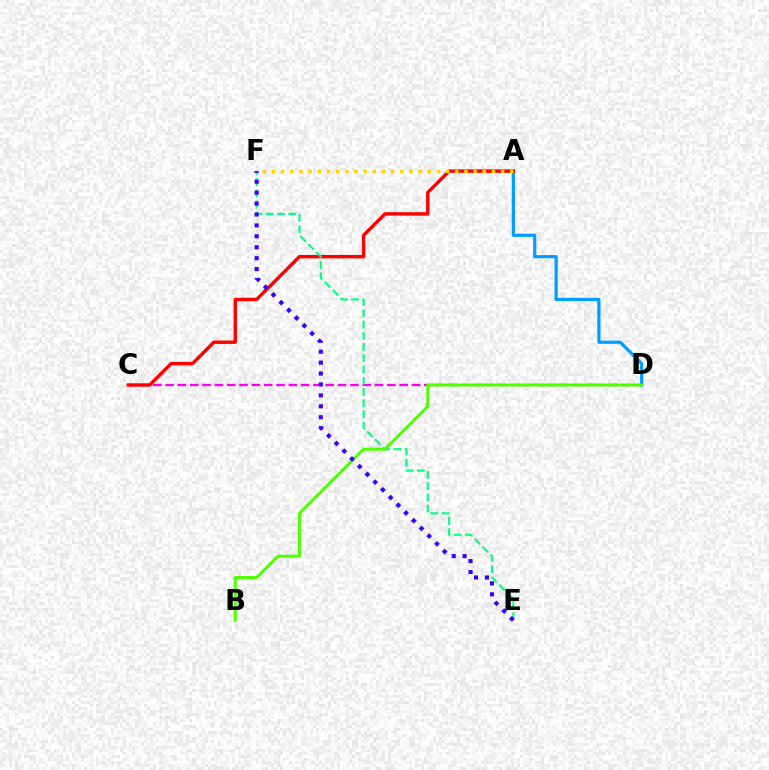{('C', 'D'): [{'color': '#ff00ed', 'line_style': 'dashed', 'thickness': 1.67}], ('A', 'D'): [{'color': '#009eff', 'line_style': 'solid', 'thickness': 2.3}], ('A', 'C'): [{'color': '#ff0000', 'line_style': 'solid', 'thickness': 2.45}], ('E', 'F'): [{'color': '#00ff86', 'line_style': 'dashed', 'thickness': 1.52}, {'color': '#3700ff', 'line_style': 'dotted', 'thickness': 2.97}], ('A', 'F'): [{'color': '#ffd500', 'line_style': 'dotted', 'thickness': 2.49}], ('B', 'D'): [{'color': '#4fff00', 'line_style': 'solid', 'thickness': 2.13}]}